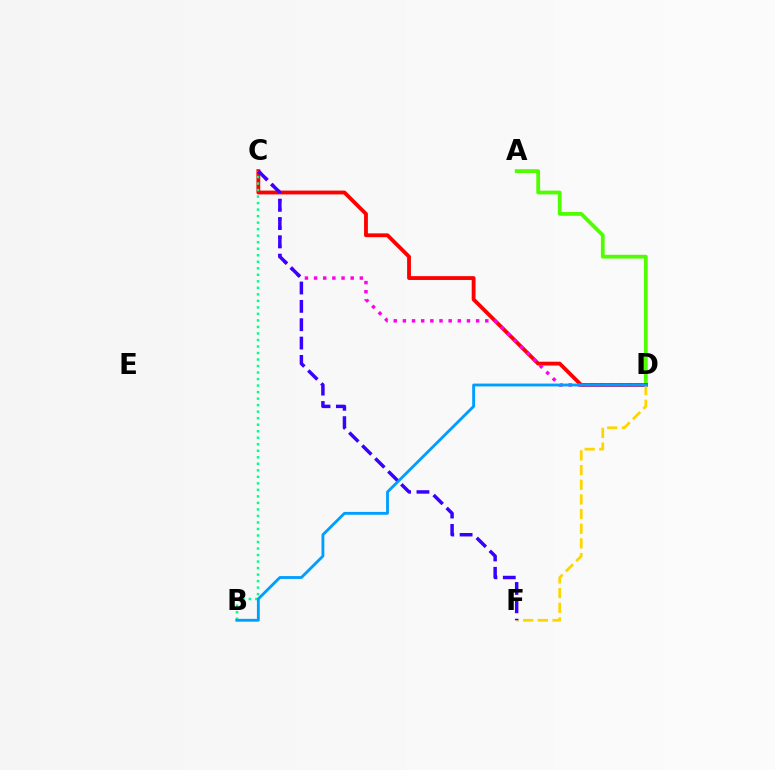{('A', 'D'): [{'color': '#4fff00', 'line_style': 'solid', 'thickness': 2.72}], ('C', 'D'): [{'color': '#ff0000', 'line_style': 'solid', 'thickness': 2.76}, {'color': '#ff00ed', 'line_style': 'dotted', 'thickness': 2.49}], ('B', 'C'): [{'color': '#00ff86', 'line_style': 'dotted', 'thickness': 1.77}], ('D', 'F'): [{'color': '#ffd500', 'line_style': 'dashed', 'thickness': 1.99}], ('B', 'D'): [{'color': '#009eff', 'line_style': 'solid', 'thickness': 2.04}], ('C', 'F'): [{'color': '#3700ff', 'line_style': 'dashed', 'thickness': 2.49}]}